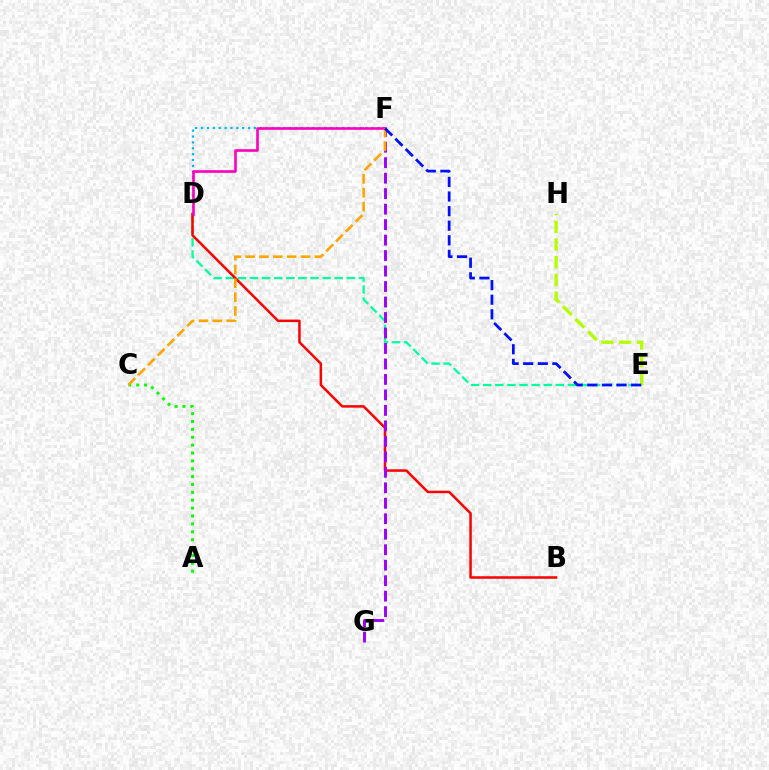{('D', 'E'): [{'color': '#00ff9d', 'line_style': 'dashed', 'thickness': 1.64}], ('B', 'D'): [{'color': '#ff0000', 'line_style': 'solid', 'thickness': 1.81}], ('A', 'C'): [{'color': '#08ff00', 'line_style': 'dotted', 'thickness': 2.14}], ('D', 'F'): [{'color': '#00b5ff', 'line_style': 'dotted', 'thickness': 1.6}, {'color': '#ff00bd', 'line_style': 'solid', 'thickness': 1.9}], ('F', 'G'): [{'color': '#9b00ff', 'line_style': 'dashed', 'thickness': 2.1}], ('C', 'F'): [{'color': '#ffa500', 'line_style': 'dashed', 'thickness': 1.88}], ('E', 'H'): [{'color': '#b3ff00', 'line_style': 'dashed', 'thickness': 2.41}], ('E', 'F'): [{'color': '#0010ff', 'line_style': 'dashed', 'thickness': 1.98}]}